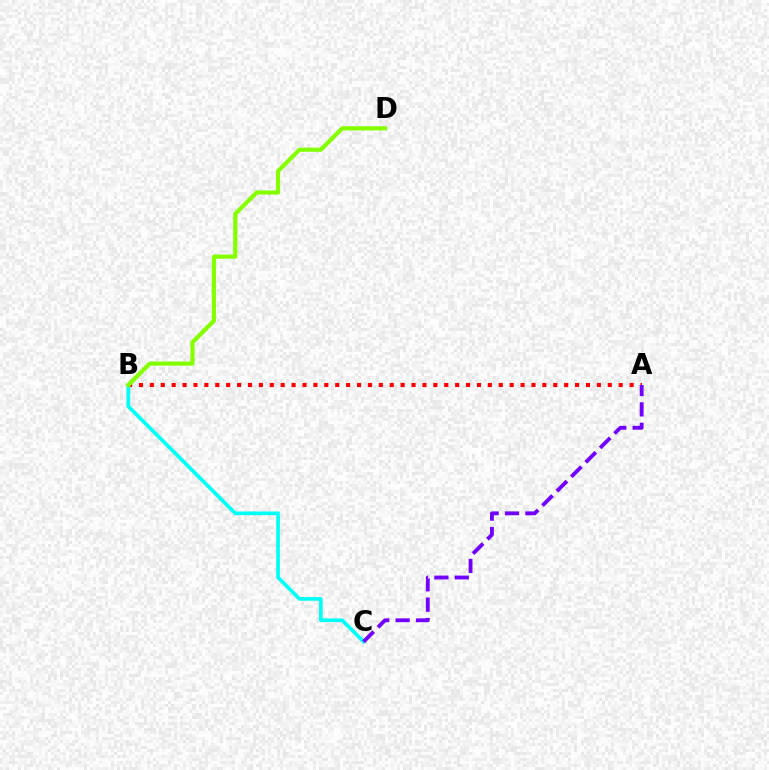{('A', 'B'): [{'color': '#ff0000', 'line_style': 'dotted', 'thickness': 2.96}], ('B', 'C'): [{'color': '#00fff6', 'line_style': 'solid', 'thickness': 2.65}], ('B', 'D'): [{'color': '#84ff00', 'line_style': 'solid', 'thickness': 3.0}], ('A', 'C'): [{'color': '#7200ff', 'line_style': 'dashed', 'thickness': 2.77}]}